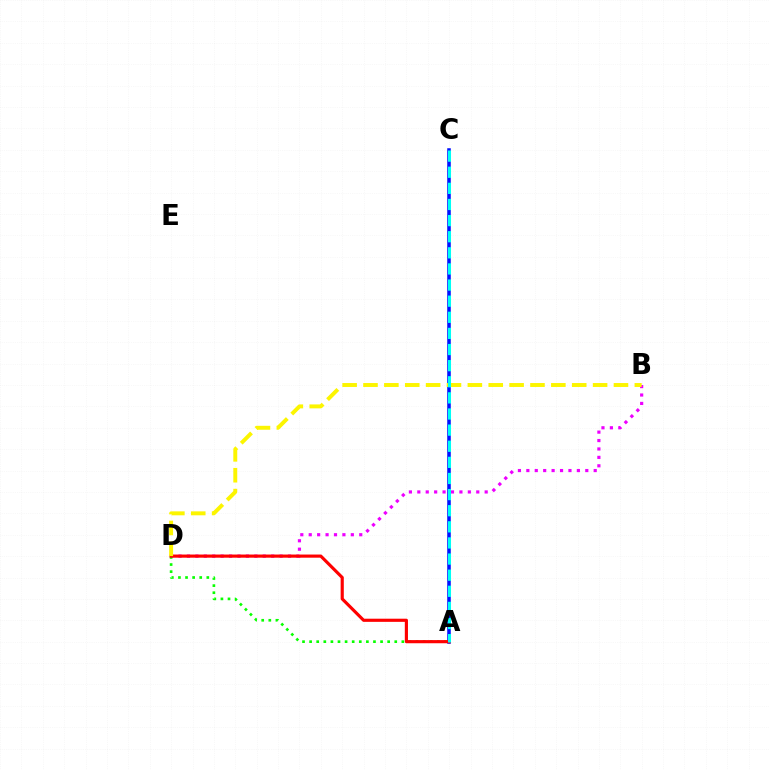{('B', 'D'): [{'color': '#ee00ff', 'line_style': 'dotted', 'thickness': 2.29}, {'color': '#fcf500', 'line_style': 'dashed', 'thickness': 2.84}], ('A', 'D'): [{'color': '#08ff00', 'line_style': 'dotted', 'thickness': 1.93}, {'color': '#ff0000', 'line_style': 'solid', 'thickness': 2.27}], ('A', 'C'): [{'color': '#0010ff', 'line_style': 'solid', 'thickness': 2.54}, {'color': '#00fff6', 'line_style': 'dashed', 'thickness': 2.19}]}